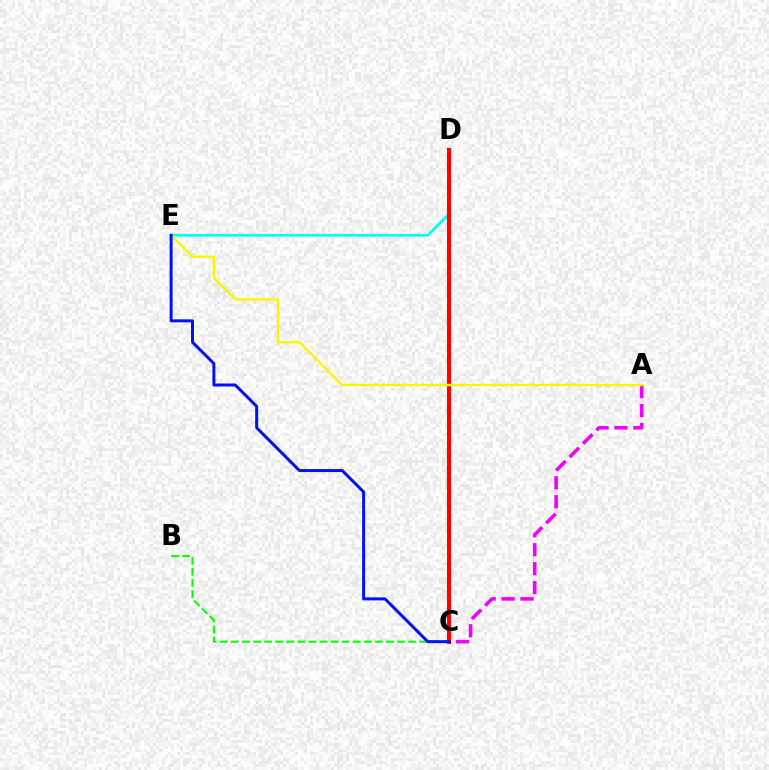{('D', 'E'): [{'color': '#00fff6', 'line_style': 'solid', 'thickness': 1.96}], ('B', 'C'): [{'color': '#08ff00', 'line_style': 'dashed', 'thickness': 1.5}], ('A', 'C'): [{'color': '#ee00ff', 'line_style': 'dashed', 'thickness': 2.58}], ('C', 'D'): [{'color': '#ff0000', 'line_style': 'solid', 'thickness': 2.96}], ('A', 'E'): [{'color': '#fcf500', 'line_style': 'solid', 'thickness': 1.76}], ('C', 'E'): [{'color': '#0010ff', 'line_style': 'solid', 'thickness': 2.15}]}